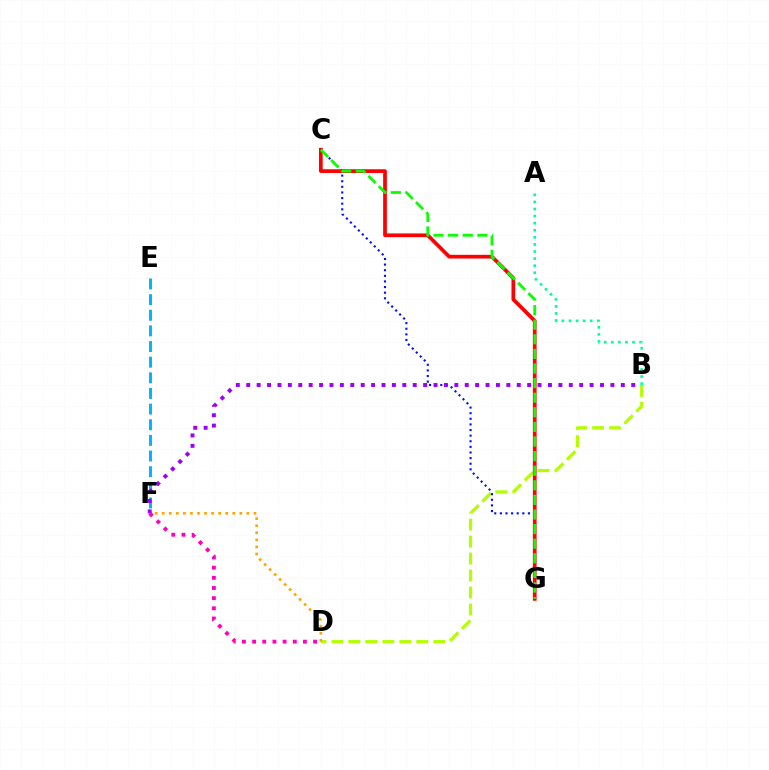{('E', 'F'): [{'color': '#00b5ff', 'line_style': 'dashed', 'thickness': 2.13}], ('B', 'D'): [{'color': '#b3ff00', 'line_style': 'dashed', 'thickness': 2.31}], ('D', 'F'): [{'color': '#ffa500', 'line_style': 'dotted', 'thickness': 1.92}, {'color': '#ff00bd', 'line_style': 'dotted', 'thickness': 2.76}], ('C', 'G'): [{'color': '#0010ff', 'line_style': 'dotted', 'thickness': 1.53}, {'color': '#ff0000', 'line_style': 'solid', 'thickness': 2.67}, {'color': '#08ff00', 'line_style': 'dashed', 'thickness': 1.98}], ('B', 'F'): [{'color': '#9b00ff', 'line_style': 'dotted', 'thickness': 2.83}], ('A', 'B'): [{'color': '#00ff9d', 'line_style': 'dotted', 'thickness': 1.92}]}